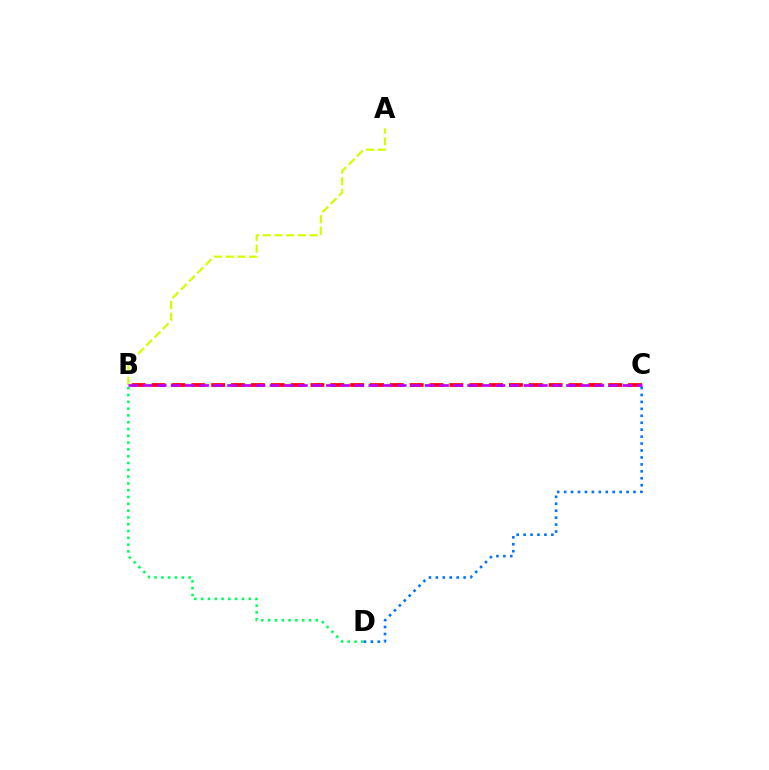{('B', 'C'): [{'color': '#ff0000', 'line_style': 'dashed', 'thickness': 2.7}, {'color': '#b900ff', 'line_style': 'dashed', 'thickness': 1.92}], ('A', 'B'): [{'color': '#d1ff00', 'line_style': 'dashed', 'thickness': 1.59}], ('B', 'D'): [{'color': '#00ff5c', 'line_style': 'dotted', 'thickness': 1.85}], ('C', 'D'): [{'color': '#0074ff', 'line_style': 'dotted', 'thickness': 1.89}]}